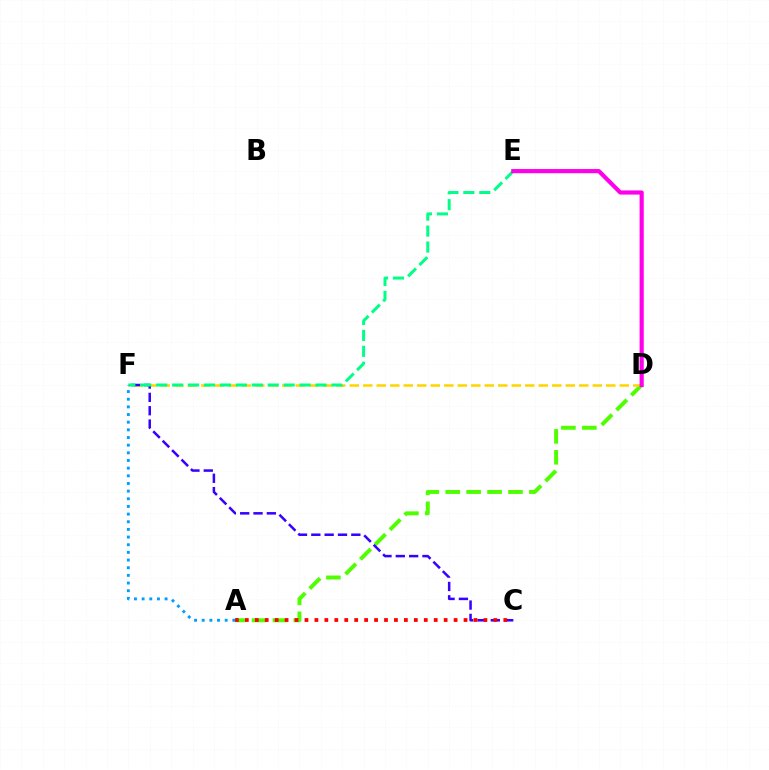{('A', 'D'): [{'color': '#4fff00', 'line_style': 'dashed', 'thickness': 2.84}], ('D', 'F'): [{'color': '#ffd500', 'line_style': 'dashed', 'thickness': 1.83}], ('C', 'F'): [{'color': '#3700ff', 'line_style': 'dashed', 'thickness': 1.81}], ('E', 'F'): [{'color': '#00ff86', 'line_style': 'dashed', 'thickness': 2.16}], ('A', 'C'): [{'color': '#ff0000', 'line_style': 'dotted', 'thickness': 2.7}], ('A', 'F'): [{'color': '#009eff', 'line_style': 'dotted', 'thickness': 2.08}], ('D', 'E'): [{'color': '#ff00ed', 'line_style': 'solid', 'thickness': 3.0}]}